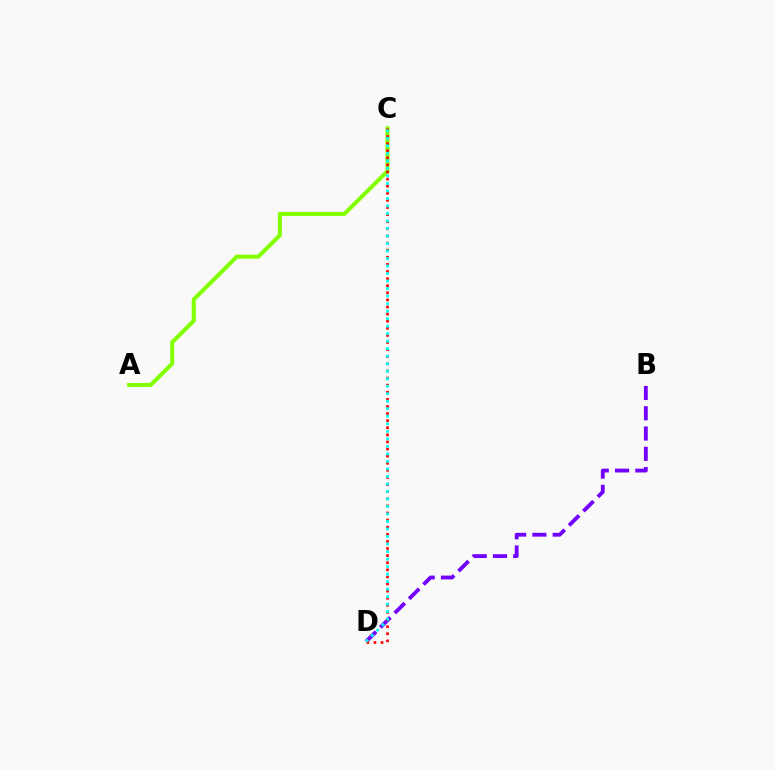{('B', 'D'): [{'color': '#7200ff', 'line_style': 'dashed', 'thickness': 2.75}], ('A', 'C'): [{'color': '#84ff00', 'line_style': 'solid', 'thickness': 2.93}], ('C', 'D'): [{'color': '#ff0000', 'line_style': 'dotted', 'thickness': 1.93}, {'color': '#00fff6', 'line_style': 'dotted', 'thickness': 2.04}]}